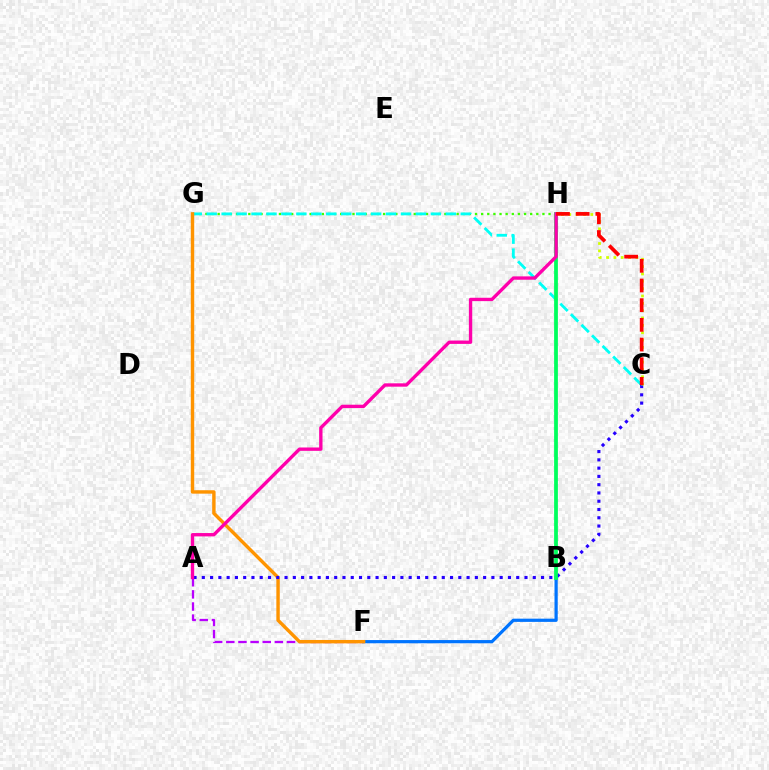{('A', 'F'): [{'color': '#b900ff', 'line_style': 'dashed', 'thickness': 1.65}], ('G', 'H'): [{'color': '#3dff00', 'line_style': 'dotted', 'thickness': 1.66}], ('B', 'F'): [{'color': '#0074ff', 'line_style': 'solid', 'thickness': 2.32}], ('C', 'G'): [{'color': '#00fff6', 'line_style': 'dashed', 'thickness': 2.03}], ('F', 'G'): [{'color': '#ff9400', 'line_style': 'solid', 'thickness': 2.46}], ('A', 'C'): [{'color': '#2500ff', 'line_style': 'dotted', 'thickness': 2.25}], ('C', 'H'): [{'color': '#d1ff00', 'line_style': 'dotted', 'thickness': 2.0}, {'color': '#ff0000', 'line_style': 'dashed', 'thickness': 2.67}], ('B', 'H'): [{'color': '#00ff5c', 'line_style': 'solid', 'thickness': 2.72}], ('A', 'H'): [{'color': '#ff00ac', 'line_style': 'solid', 'thickness': 2.41}]}